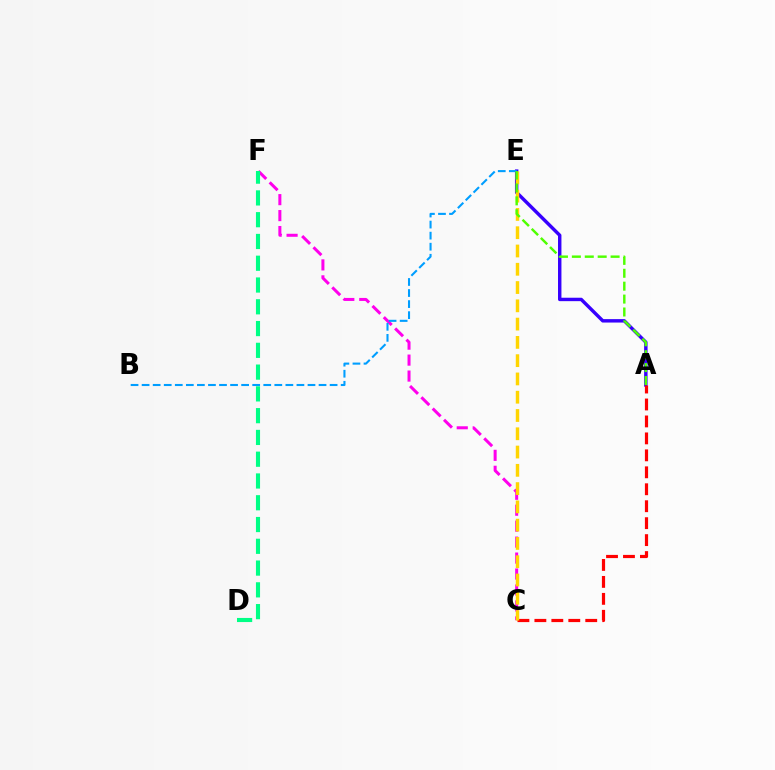{('C', 'F'): [{'color': '#ff00ed', 'line_style': 'dashed', 'thickness': 2.17}], ('A', 'E'): [{'color': '#3700ff', 'line_style': 'solid', 'thickness': 2.47}, {'color': '#4fff00', 'line_style': 'dashed', 'thickness': 1.75}], ('D', 'F'): [{'color': '#00ff86', 'line_style': 'dashed', 'thickness': 2.96}], ('B', 'E'): [{'color': '#009eff', 'line_style': 'dashed', 'thickness': 1.5}], ('A', 'C'): [{'color': '#ff0000', 'line_style': 'dashed', 'thickness': 2.3}], ('C', 'E'): [{'color': '#ffd500', 'line_style': 'dashed', 'thickness': 2.48}]}